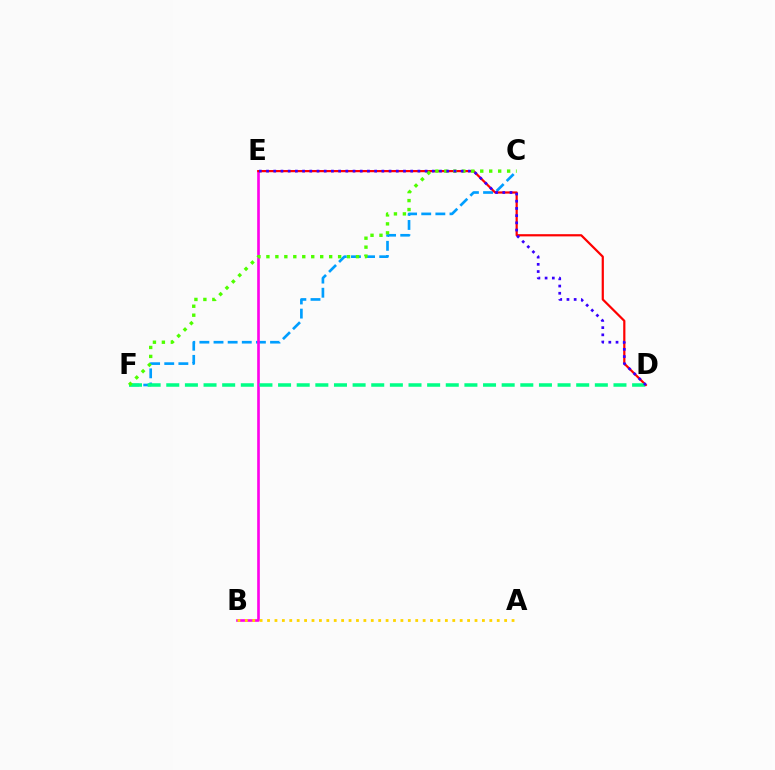{('C', 'F'): [{'color': '#009eff', 'line_style': 'dashed', 'thickness': 1.92}, {'color': '#4fff00', 'line_style': 'dotted', 'thickness': 2.44}], ('B', 'E'): [{'color': '#ff00ed', 'line_style': 'solid', 'thickness': 1.9}], ('D', 'E'): [{'color': '#ff0000', 'line_style': 'solid', 'thickness': 1.59}, {'color': '#3700ff', 'line_style': 'dotted', 'thickness': 1.96}], ('D', 'F'): [{'color': '#00ff86', 'line_style': 'dashed', 'thickness': 2.53}], ('A', 'B'): [{'color': '#ffd500', 'line_style': 'dotted', 'thickness': 2.01}]}